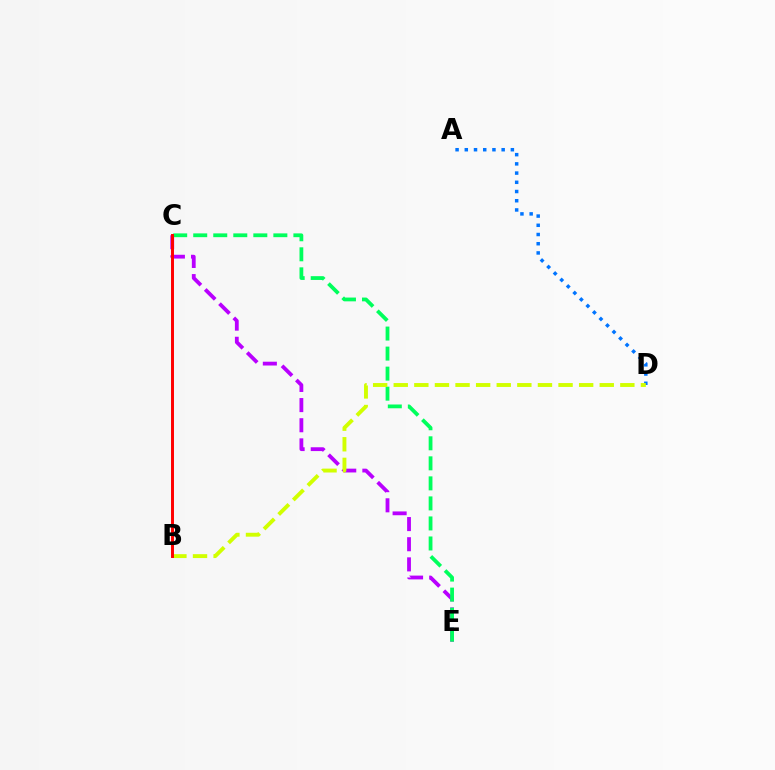{('C', 'E'): [{'color': '#b900ff', 'line_style': 'dashed', 'thickness': 2.74}, {'color': '#00ff5c', 'line_style': 'dashed', 'thickness': 2.72}], ('A', 'D'): [{'color': '#0074ff', 'line_style': 'dotted', 'thickness': 2.5}], ('B', 'D'): [{'color': '#d1ff00', 'line_style': 'dashed', 'thickness': 2.8}], ('B', 'C'): [{'color': '#ff0000', 'line_style': 'solid', 'thickness': 2.13}]}